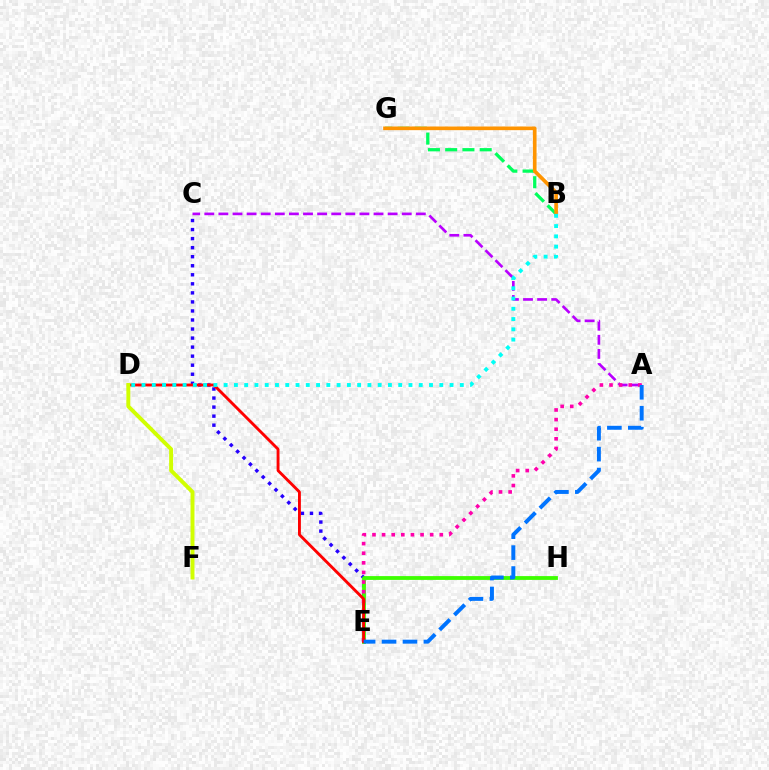{('C', 'E'): [{'color': '#2500ff', 'line_style': 'dotted', 'thickness': 2.46}], ('A', 'C'): [{'color': '#b900ff', 'line_style': 'dashed', 'thickness': 1.92}], ('E', 'H'): [{'color': '#3dff00', 'line_style': 'solid', 'thickness': 2.74}], ('A', 'E'): [{'color': '#ff00ac', 'line_style': 'dotted', 'thickness': 2.61}, {'color': '#0074ff', 'line_style': 'dashed', 'thickness': 2.84}], ('B', 'G'): [{'color': '#00ff5c', 'line_style': 'dashed', 'thickness': 2.34}, {'color': '#ff9400', 'line_style': 'solid', 'thickness': 2.63}], ('D', 'E'): [{'color': '#ff0000', 'line_style': 'solid', 'thickness': 2.07}], ('B', 'D'): [{'color': '#00fff6', 'line_style': 'dotted', 'thickness': 2.79}], ('D', 'F'): [{'color': '#d1ff00', 'line_style': 'solid', 'thickness': 2.83}]}